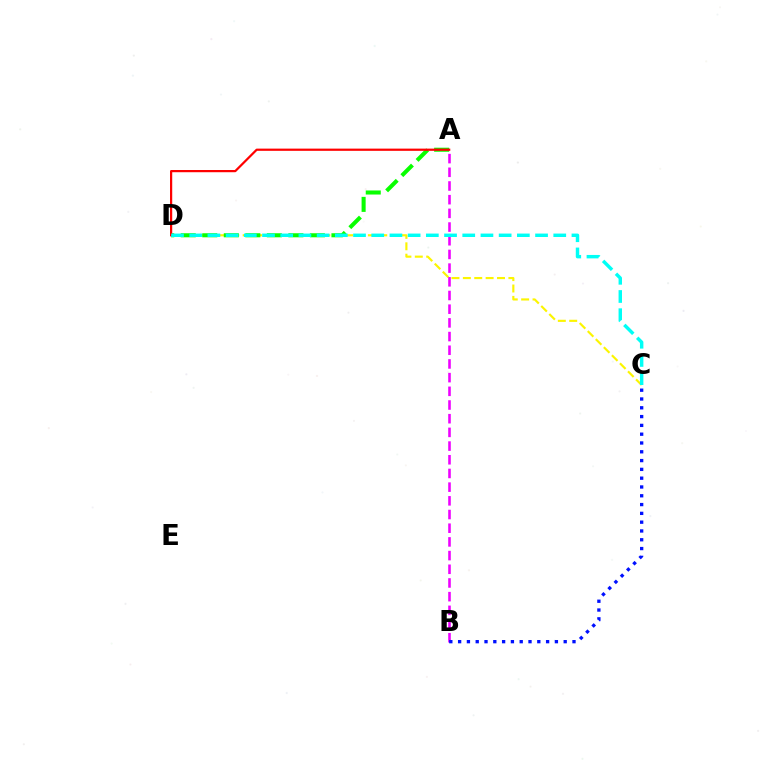{('C', 'D'): [{'color': '#fcf500', 'line_style': 'dashed', 'thickness': 1.55}, {'color': '#00fff6', 'line_style': 'dashed', 'thickness': 2.47}], ('A', 'B'): [{'color': '#ee00ff', 'line_style': 'dashed', 'thickness': 1.86}], ('A', 'D'): [{'color': '#08ff00', 'line_style': 'dashed', 'thickness': 2.92}, {'color': '#ff0000', 'line_style': 'solid', 'thickness': 1.6}], ('B', 'C'): [{'color': '#0010ff', 'line_style': 'dotted', 'thickness': 2.39}]}